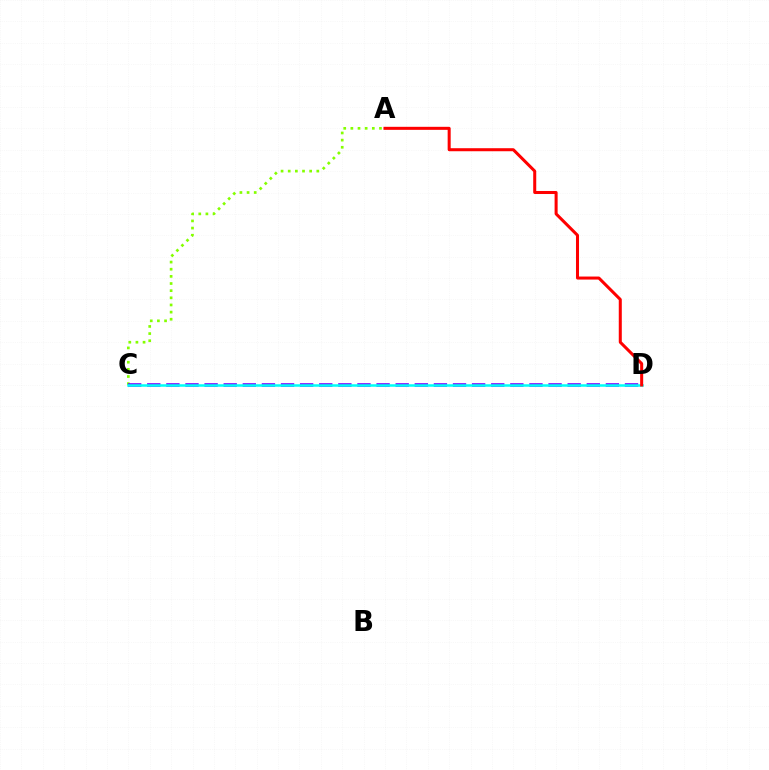{('A', 'C'): [{'color': '#84ff00', 'line_style': 'dotted', 'thickness': 1.94}], ('C', 'D'): [{'color': '#7200ff', 'line_style': 'dashed', 'thickness': 2.6}, {'color': '#00fff6', 'line_style': 'solid', 'thickness': 1.81}], ('A', 'D'): [{'color': '#ff0000', 'line_style': 'solid', 'thickness': 2.18}]}